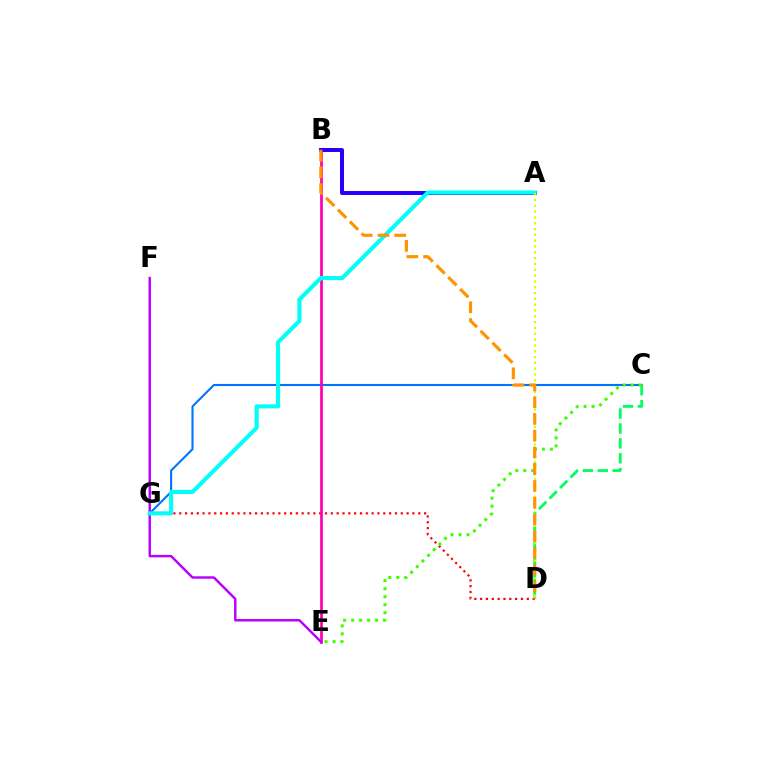{('C', 'G'): [{'color': '#0074ff', 'line_style': 'solid', 'thickness': 1.51}], ('D', 'G'): [{'color': '#ff0000', 'line_style': 'dotted', 'thickness': 1.58}], ('B', 'E'): [{'color': '#ff00ac', 'line_style': 'solid', 'thickness': 1.95}], ('E', 'F'): [{'color': '#b900ff', 'line_style': 'solid', 'thickness': 1.76}], ('A', 'B'): [{'color': '#2500ff', 'line_style': 'solid', 'thickness': 2.86}], ('A', 'G'): [{'color': '#00fff6', 'line_style': 'solid', 'thickness': 2.95}], ('C', 'D'): [{'color': '#00ff5c', 'line_style': 'dashed', 'thickness': 2.03}], ('C', 'E'): [{'color': '#3dff00', 'line_style': 'dotted', 'thickness': 2.17}], ('A', 'D'): [{'color': '#d1ff00', 'line_style': 'dotted', 'thickness': 1.58}], ('B', 'D'): [{'color': '#ff9400', 'line_style': 'dashed', 'thickness': 2.28}]}